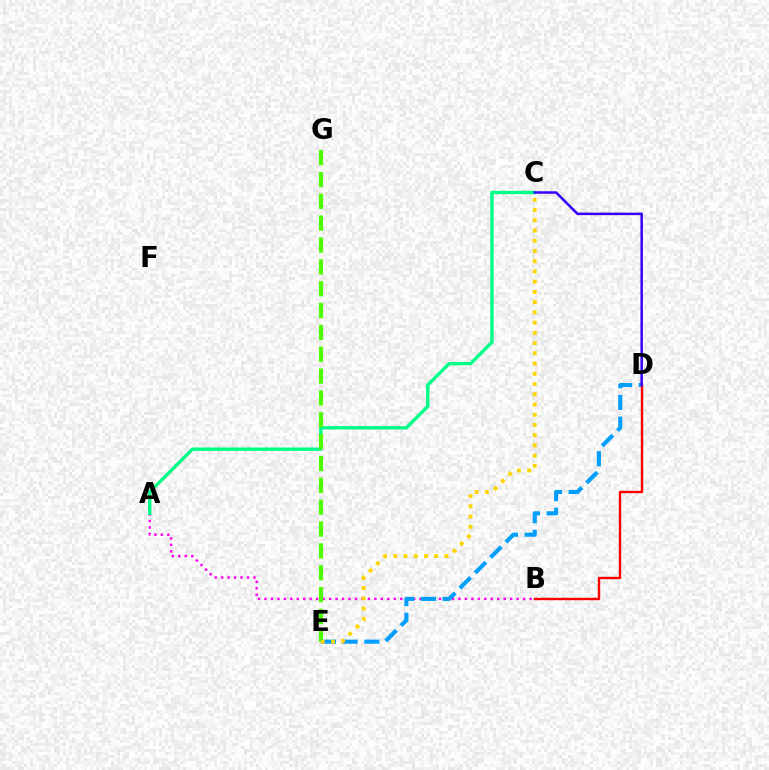{('A', 'B'): [{'color': '#ff00ed', 'line_style': 'dotted', 'thickness': 1.76}], ('A', 'C'): [{'color': '#00ff86', 'line_style': 'solid', 'thickness': 2.43}], ('E', 'G'): [{'color': '#4fff00', 'line_style': 'dashed', 'thickness': 2.97}], ('D', 'E'): [{'color': '#009eff', 'line_style': 'dashed', 'thickness': 2.95}], ('B', 'D'): [{'color': '#ff0000', 'line_style': 'solid', 'thickness': 1.73}], ('C', 'D'): [{'color': '#3700ff', 'line_style': 'solid', 'thickness': 1.8}], ('C', 'E'): [{'color': '#ffd500', 'line_style': 'dotted', 'thickness': 2.78}]}